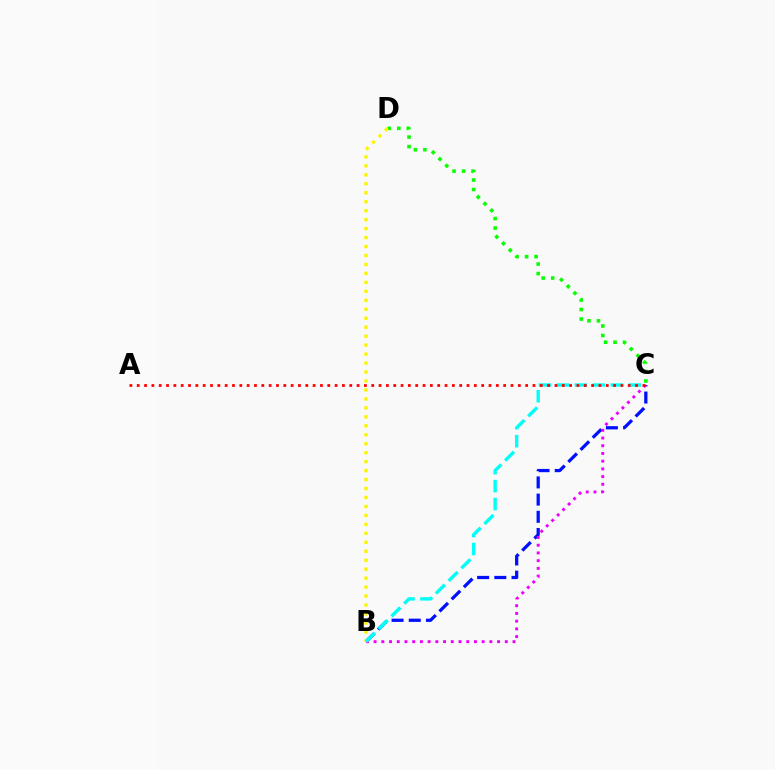{('C', 'D'): [{'color': '#08ff00', 'line_style': 'dotted', 'thickness': 2.58}], ('B', 'C'): [{'color': '#0010ff', 'line_style': 'dashed', 'thickness': 2.34}, {'color': '#ee00ff', 'line_style': 'dotted', 'thickness': 2.1}, {'color': '#00fff6', 'line_style': 'dashed', 'thickness': 2.44}], ('B', 'D'): [{'color': '#fcf500', 'line_style': 'dotted', 'thickness': 2.44}], ('A', 'C'): [{'color': '#ff0000', 'line_style': 'dotted', 'thickness': 1.99}]}